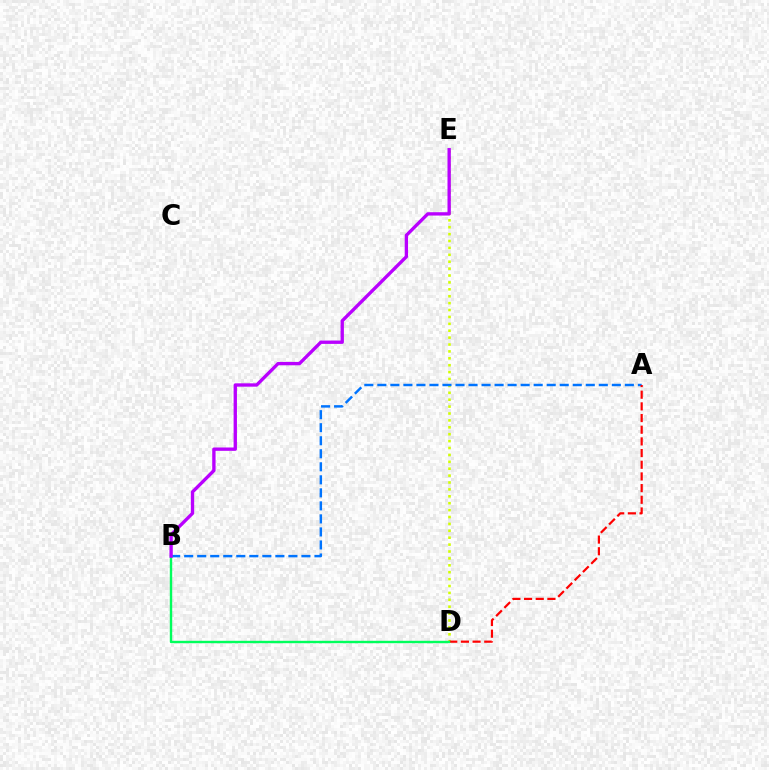{('D', 'E'): [{'color': '#d1ff00', 'line_style': 'dotted', 'thickness': 1.87}], ('A', 'B'): [{'color': '#0074ff', 'line_style': 'dashed', 'thickness': 1.77}], ('A', 'D'): [{'color': '#ff0000', 'line_style': 'dashed', 'thickness': 1.59}], ('B', 'D'): [{'color': '#00ff5c', 'line_style': 'solid', 'thickness': 1.73}], ('B', 'E'): [{'color': '#b900ff', 'line_style': 'solid', 'thickness': 2.41}]}